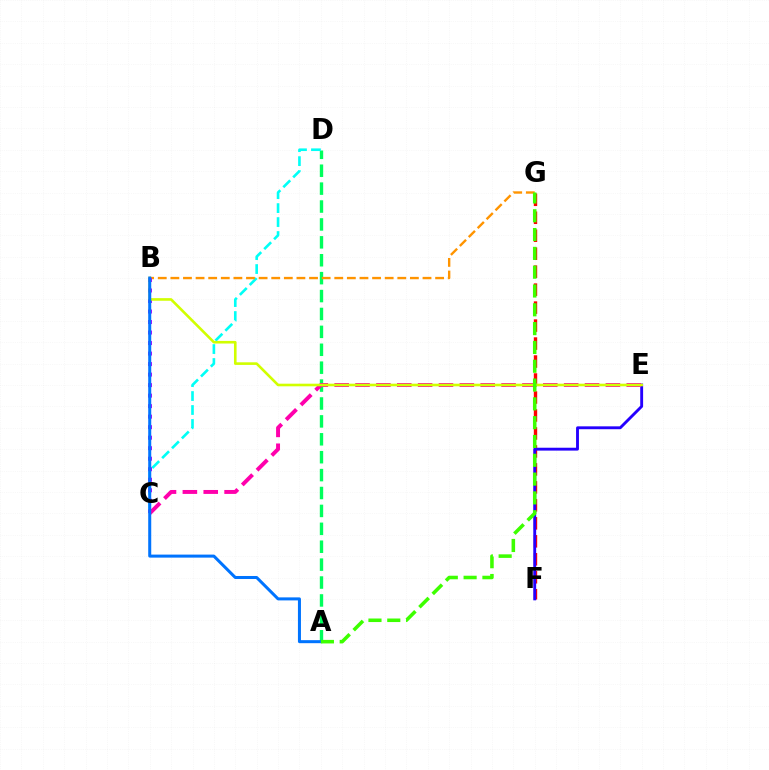{('F', 'G'): [{'color': '#ff0000', 'line_style': 'dashed', 'thickness': 2.44}], ('E', 'F'): [{'color': '#2500ff', 'line_style': 'solid', 'thickness': 2.07}], ('A', 'D'): [{'color': '#00ff5c', 'line_style': 'dashed', 'thickness': 2.43}], ('C', 'D'): [{'color': '#00fff6', 'line_style': 'dashed', 'thickness': 1.9}], ('B', 'G'): [{'color': '#ff9400', 'line_style': 'dashed', 'thickness': 1.71}], ('B', 'C'): [{'color': '#b900ff', 'line_style': 'dotted', 'thickness': 2.86}], ('C', 'E'): [{'color': '#ff00ac', 'line_style': 'dashed', 'thickness': 2.83}], ('B', 'E'): [{'color': '#d1ff00', 'line_style': 'solid', 'thickness': 1.88}], ('A', 'B'): [{'color': '#0074ff', 'line_style': 'solid', 'thickness': 2.18}], ('A', 'G'): [{'color': '#3dff00', 'line_style': 'dashed', 'thickness': 2.56}]}